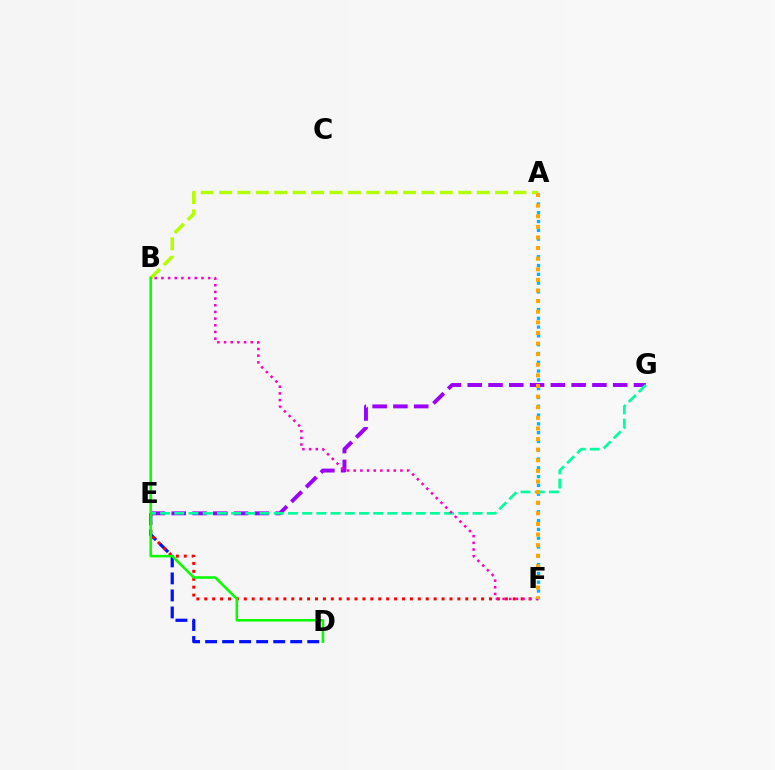{('E', 'G'): [{'color': '#9b00ff', 'line_style': 'dashed', 'thickness': 2.82}, {'color': '#00ff9d', 'line_style': 'dashed', 'thickness': 1.93}], ('D', 'E'): [{'color': '#0010ff', 'line_style': 'dashed', 'thickness': 2.31}], ('E', 'F'): [{'color': '#ff0000', 'line_style': 'dotted', 'thickness': 2.15}], ('A', 'F'): [{'color': '#00b5ff', 'line_style': 'dotted', 'thickness': 2.39}, {'color': '#ffa500', 'line_style': 'dotted', 'thickness': 2.88}], ('A', 'B'): [{'color': '#b3ff00', 'line_style': 'dashed', 'thickness': 2.5}], ('B', 'D'): [{'color': '#08ff00', 'line_style': 'solid', 'thickness': 1.83}], ('B', 'F'): [{'color': '#ff00bd', 'line_style': 'dotted', 'thickness': 1.81}]}